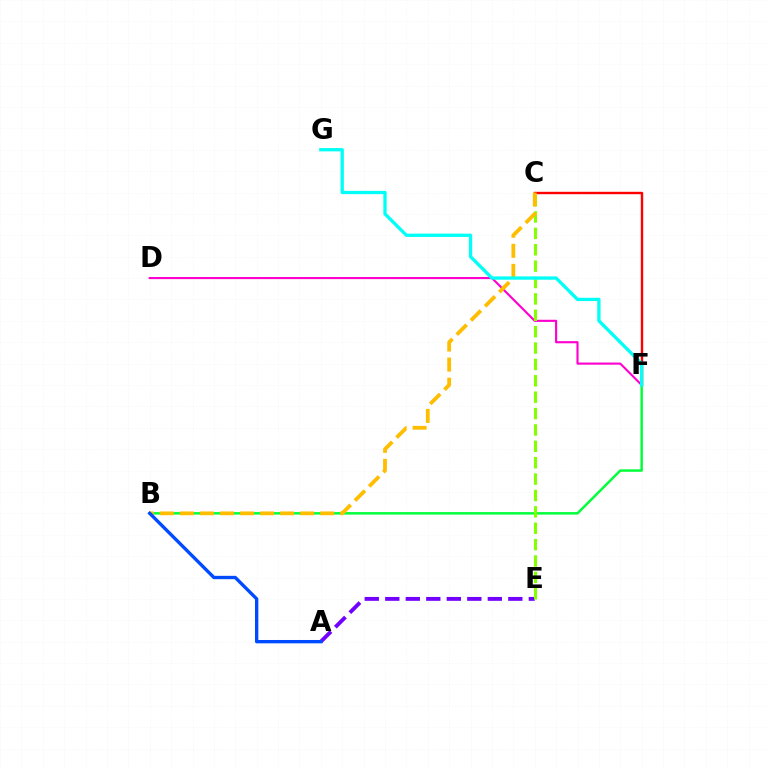{('D', 'F'): [{'color': '#ff00cf', 'line_style': 'solid', 'thickness': 1.53}], ('A', 'E'): [{'color': '#7200ff', 'line_style': 'dashed', 'thickness': 2.79}], ('C', 'F'): [{'color': '#ff0000', 'line_style': 'solid', 'thickness': 1.74}], ('B', 'F'): [{'color': '#00ff39', 'line_style': 'solid', 'thickness': 1.78}], ('C', 'E'): [{'color': '#84ff00', 'line_style': 'dashed', 'thickness': 2.23}], ('B', 'C'): [{'color': '#ffbd00', 'line_style': 'dashed', 'thickness': 2.72}], ('A', 'B'): [{'color': '#004bff', 'line_style': 'solid', 'thickness': 2.41}], ('F', 'G'): [{'color': '#00fff6', 'line_style': 'solid', 'thickness': 2.37}]}